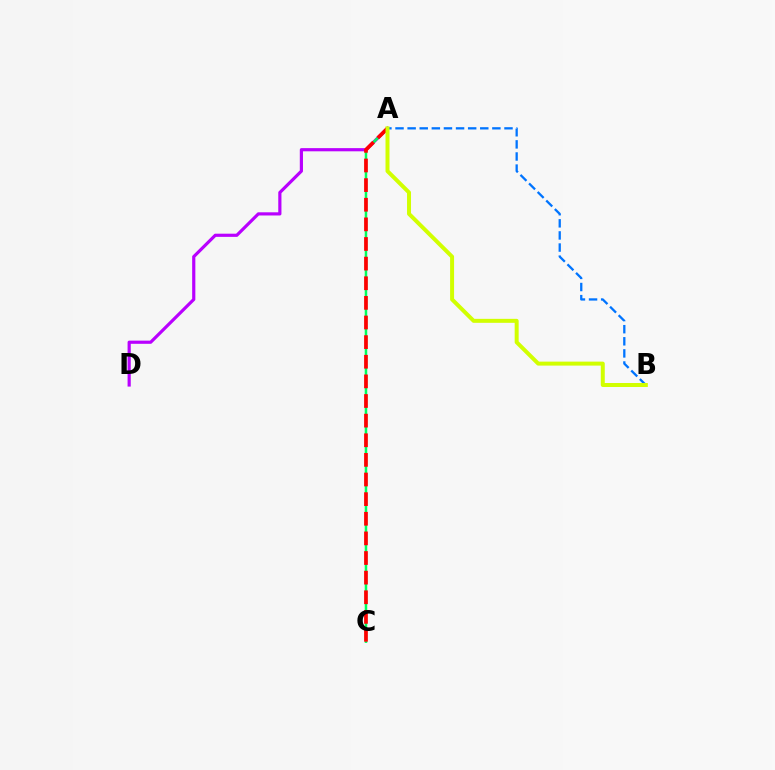{('A', 'D'): [{'color': '#b900ff', 'line_style': 'solid', 'thickness': 2.29}], ('A', 'C'): [{'color': '#00ff5c', 'line_style': 'solid', 'thickness': 1.81}, {'color': '#ff0000', 'line_style': 'dashed', 'thickness': 2.67}], ('A', 'B'): [{'color': '#0074ff', 'line_style': 'dashed', 'thickness': 1.64}, {'color': '#d1ff00', 'line_style': 'solid', 'thickness': 2.87}]}